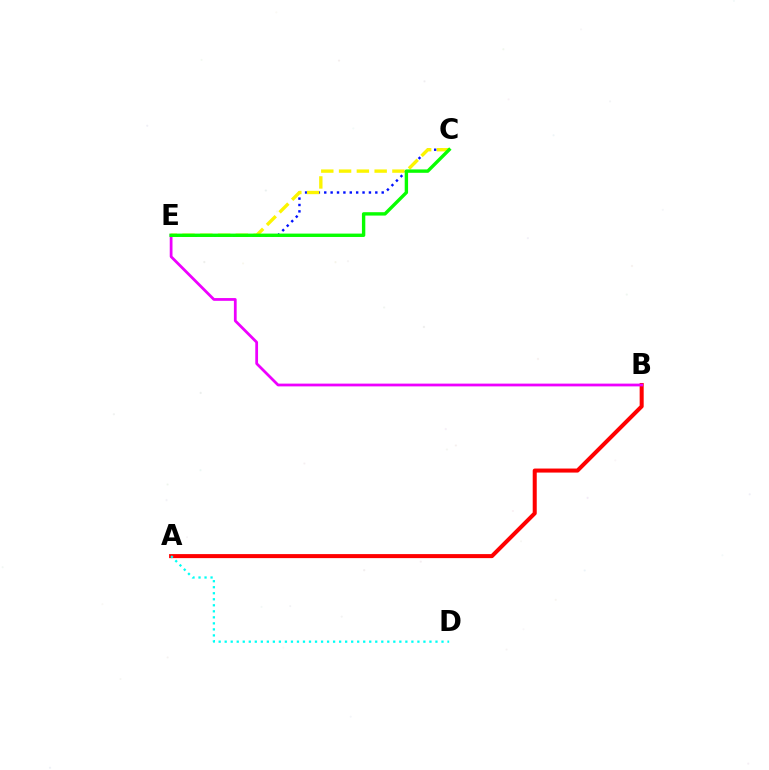{('C', 'E'): [{'color': '#0010ff', 'line_style': 'dotted', 'thickness': 1.73}, {'color': '#fcf500', 'line_style': 'dashed', 'thickness': 2.42}, {'color': '#08ff00', 'line_style': 'solid', 'thickness': 2.43}], ('A', 'B'): [{'color': '#ff0000', 'line_style': 'solid', 'thickness': 2.9}], ('A', 'D'): [{'color': '#00fff6', 'line_style': 'dotted', 'thickness': 1.64}], ('B', 'E'): [{'color': '#ee00ff', 'line_style': 'solid', 'thickness': 1.99}]}